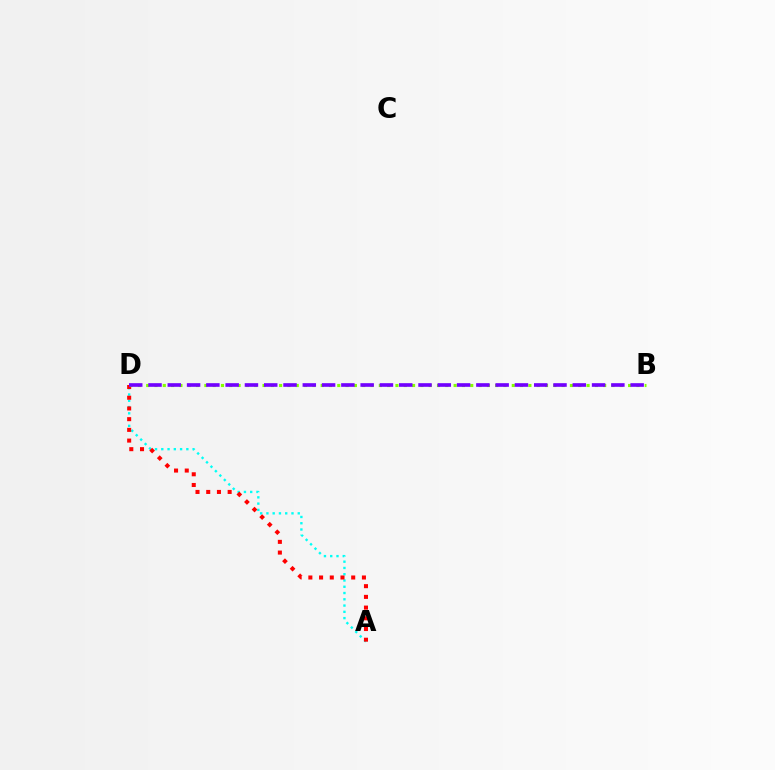{('A', 'D'): [{'color': '#00fff6', 'line_style': 'dotted', 'thickness': 1.7}, {'color': '#ff0000', 'line_style': 'dotted', 'thickness': 2.91}], ('B', 'D'): [{'color': '#84ff00', 'line_style': 'dotted', 'thickness': 2.26}, {'color': '#7200ff', 'line_style': 'dashed', 'thickness': 2.62}]}